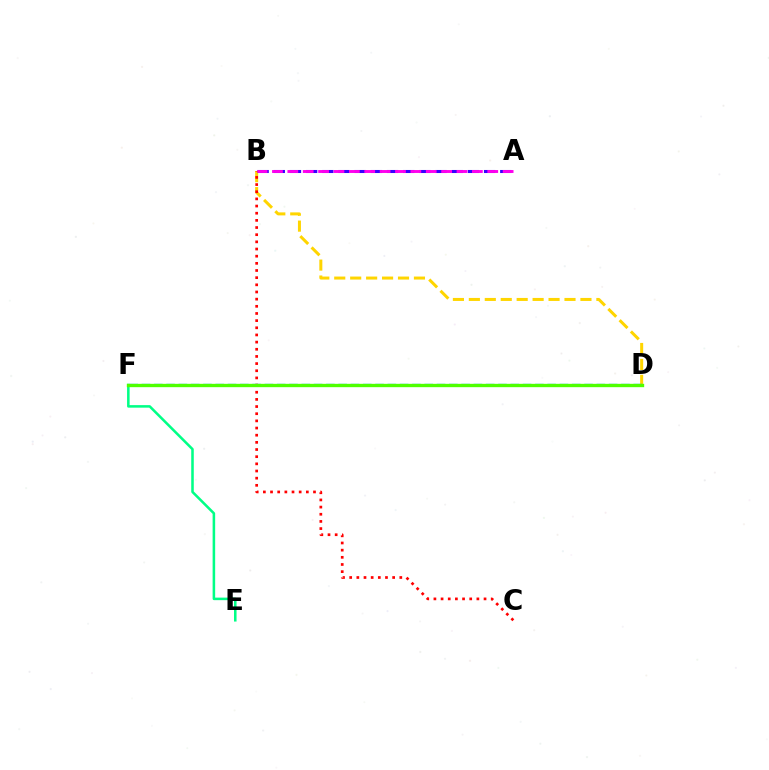{('B', 'D'): [{'color': '#ffd500', 'line_style': 'dashed', 'thickness': 2.17}], ('E', 'F'): [{'color': '#00ff86', 'line_style': 'solid', 'thickness': 1.83}], ('A', 'B'): [{'color': '#3700ff', 'line_style': 'dashed', 'thickness': 2.2}, {'color': '#ff00ed', 'line_style': 'dashed', 'thickness': 2.09}], ('B', 'C'): [{'color': '#ff0000', 'line_style': 'dotted', 'thickness': 1.95}], ('D', 'F'): [{'color': '#009eff', 'line_style': 'dashed', 'thickness': 1.67}, {'color': '#4fff00', 'line_style': 'solid', 'thickness': 2.41}]}